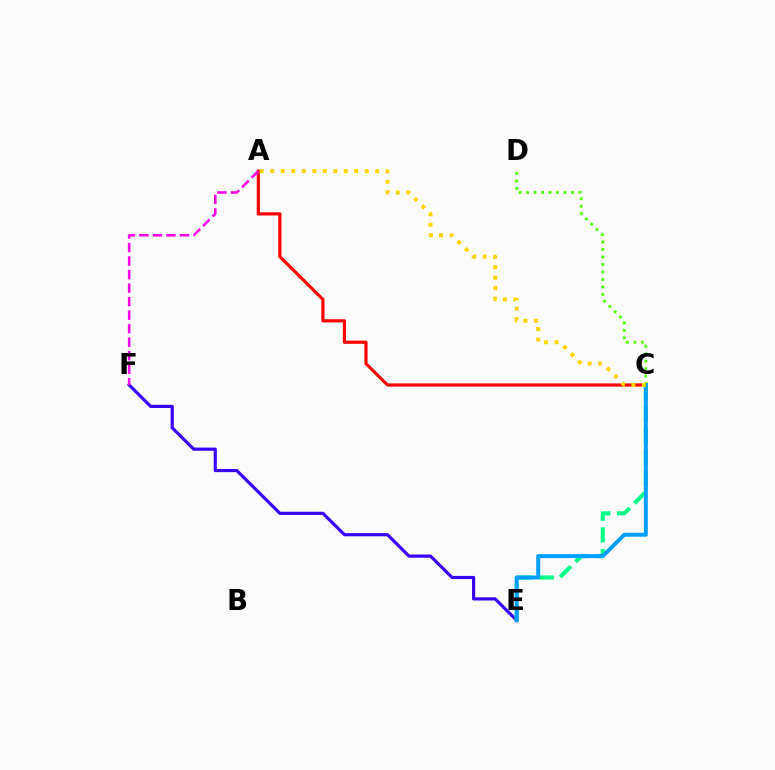{('C', 'D'): [{'color': '#4fff00', 'line_style': 'dotted', 'thickness': 2.03}], ('A', 'C'): [{'color': '#ff0000', 'line_style': 'solid', 'thickness': 2.3}, {'color': '#ffd500', 'line_style': 'dotted', 'thickness': 2.85}], ('E', 'F'): [{'color': '#3700ff', 'line_style': 'solid', 'thickness': 2.29}], ('C', 'E'): [{'color': '#00ff86', 'line_style': 'dashed', 'thickness': 2.94}, {'color': '#009eff', 'line_style': 'solid', 'thickness': 2.85}], ('A', 'F'): [{'color': '#ff00ed', 'line_style': 'dashed', 'thickness': 1.84}]}